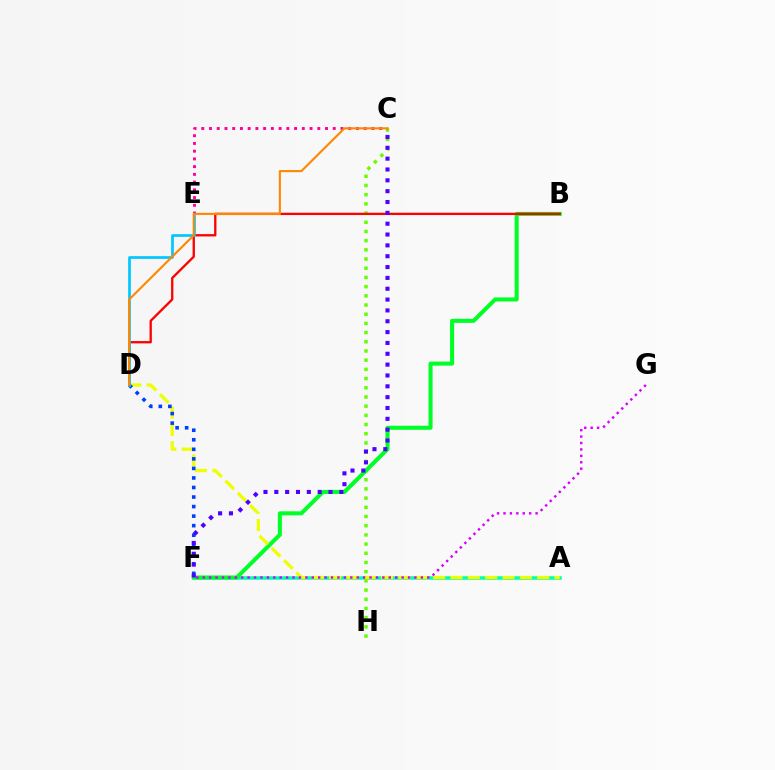{('A', 'F'): [{'color': '#00ffaf', 'line_style': 'solid', 'thickness': 2.52}], ('C', 'H'): [{'color': '#66ff00', 'line_style': 'dotted', 'thickness': 2.5}], ('B', 'F'): [{'color': '#00ff27', 'line_style': 'solid', 'thickness': 2.91}], ('A', 'D'): [{'color': '#eeff00', 'line_style': 'dashed', 'thickness': 2.36}], ('D', 'F'): [{'color': '#003fff', 'line_style': 'dotted', 'thickness': 2.59}], ('B', 'D'): [{'color': '#ff0000', 'line_style': 'solid', 'thickness': 1.67}], ('F', 'G'): [{'color': '#d600ff', 'line_style': 'dotted', 'thickness': 1.74}], ('D', 'E'): [{'color': '#00c7ff', 'line_style': 'solid', 'thickness': 1.95}], ('C', 'E'): [{'color': '#ff00a0', 'line_style': 'dotted', 'thickness': 2.1}], ('C', 'D'): [{'color': '#ff8800', 'line_style': 'solid', 'thickness': 1.53}], ('C', 'F'): [{'color': '#4f00ff', 'line_style': 'dotted', 'thickness': 2.95}]}